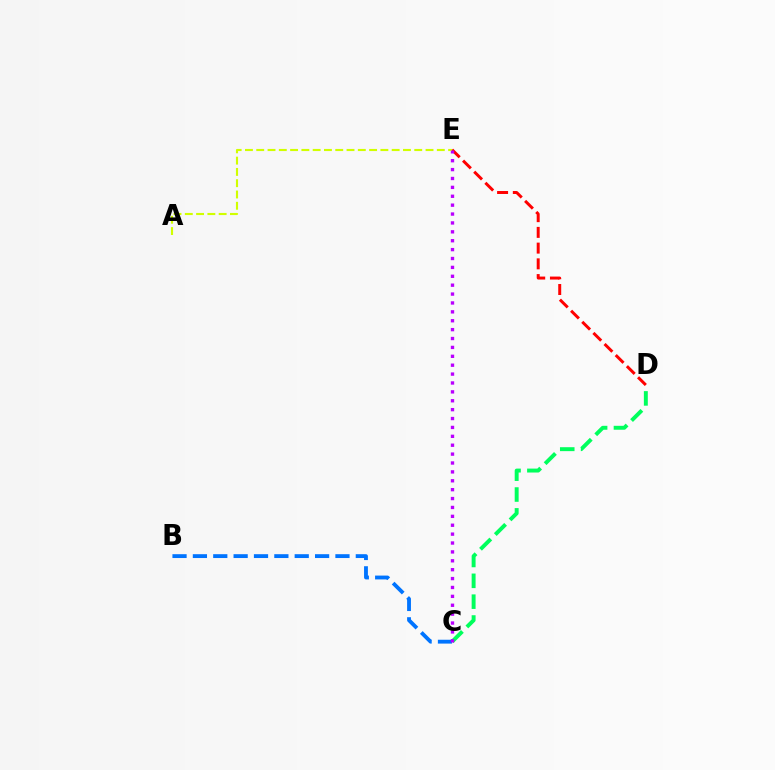{('C', 'D'): [{'color': '#00ff5c', 'line_style': 'dashed', 'thickness': 2.83}], ('B', 'C'): [{'color': '#0074ff', 'line_style': 'dashed', 'thickness': 2.77}], ('D', 'E'): [{'color': '#ff0000', 'line_style': 'dashed', 'thickness': 2.14}], ('A', 'E'): [{'color': '#d1ff00', 'line_style': 'dashed', 'thickness': 1.53}], ('C', 'E'): [{'color': '#b900ff', 'line_style': 'dotted', 'thickness': 2.42}]}